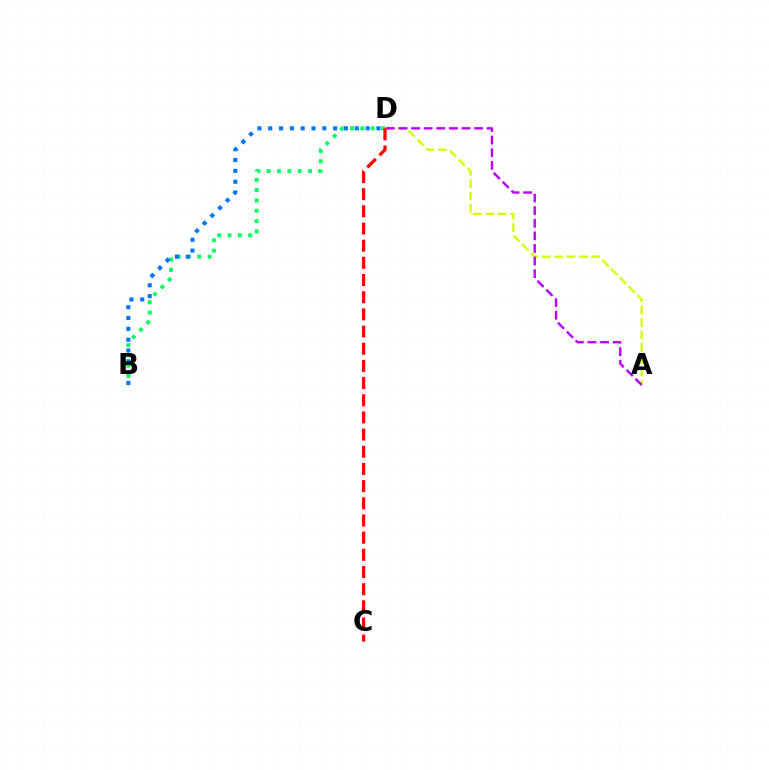{('A', 'D'): [{'color': '#d1ff00', 'line_style': 'dashed', 'thickness': 1.68}, {'color': '#b900ff', 'line_style': 'dashed', 'thickness': 1.71}], ('B', 'D'): [{'color': '#00ff5c', 'line_style': 'dotted', 'thickness': 2.81}, {'color': '#0074ff', 'line_style': 'dotted', 'thickness': 2.94}], ('C', 'D'): [{'color': '#ff0000', 'line_style': 'dashed', 'thickness': 2.33}]}